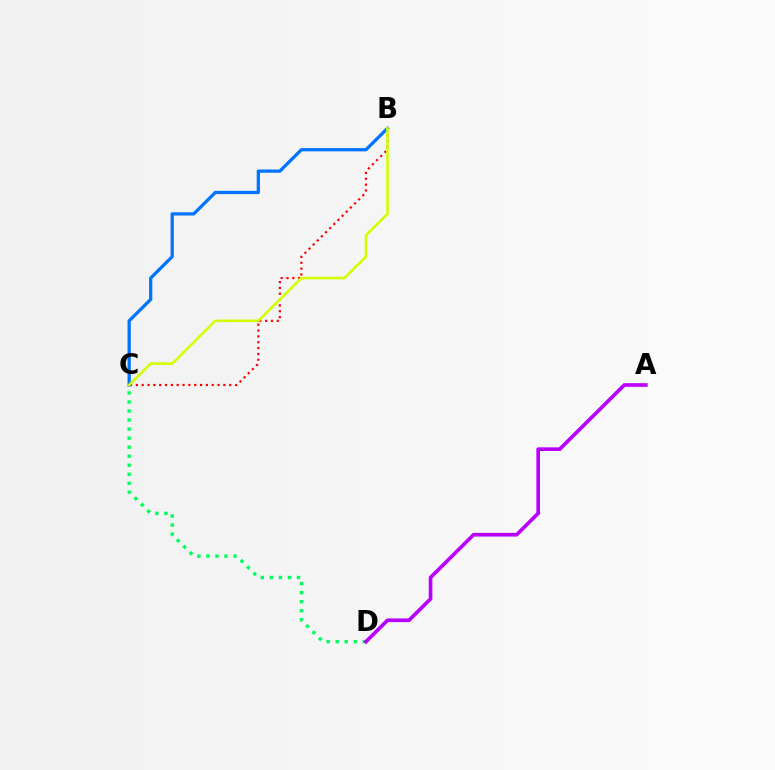{('C', 'D'): [{'color': '#00ff5c', 'line_style': 'dotted', 'thickness': 2.45}], ('B', 'C'): [{'color': '#ff0000', 'line_style': 'dotted', 'thickness': 1.58}, {'color': '#0074ff', 'line_style': 'solid', 'thickness': 2.35}, {'color': '#d1ff00', 'line_style': 'solid', 'thickness': 1.85}], ('A', 'D'): [{'color': '#b900ff', 'line_style': 'solid', 'thickness': 2.64}]}